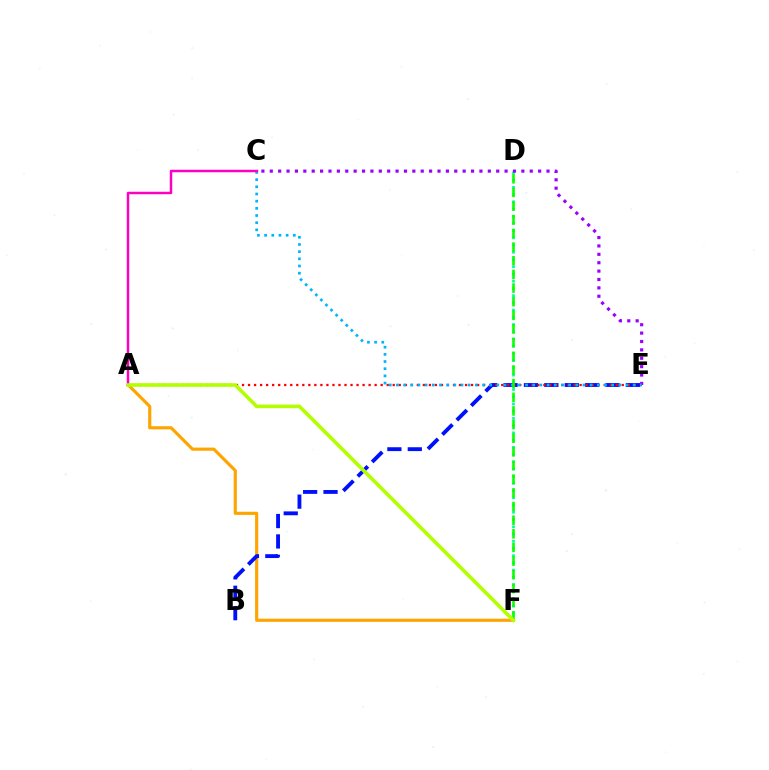{('D', 'F'): [{'color': '#00ff9d', 'line_style': 'dotted', 'thickness': 1.96}, {'color': '#08ff00', 'line_style': 'dashed', 'thickness': 1.85}], ('A', 'F'): [{'color': '#ffa500', 'line_style': 'solid', 'thickness': 2.27}, {'color': '#b3ff00', 'line_style': 'solid', 'thickness': 2.58}], ('B', 'E'): [{'color': '#0010ff', 'line_style': 'dashed', 'thickness': 2.77}], ('A', 'E'): [{'color': '#ff0000', 'line_style': 'dotted', 'thickness': 1.64}], ('C', 'E'): [{'color': '#9b00ff', 'line_style': 'dotted', 'thickness': 2.28}, {'color': '#00b5ff', 'line_style': 'dotted', 'thickness': 1.95}], ('A', 'C'): [{'color': '#ff00bd', 'line_style': 'solid', 'thickness': 1.78}]}